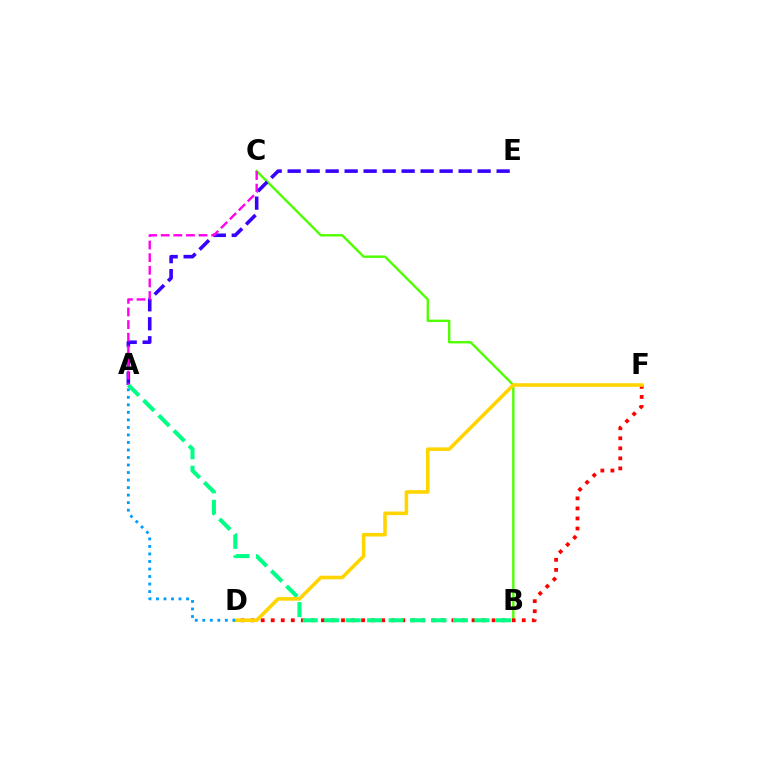{('B', 'C'): [{'color': '#4fff00', 'line_style': 'solid', 'thickness': 1.72}], ('A', 'E'): [{'color': '#3700ff', 'line_style': 'dashed', 'thickness': 2.58}], ('D', 'F'): [{'color': '#ff0000', 'line_style': 'dotted', 'thickness': 2.73}, {'color': '#ffd500', 'line_style': 'solid', 'thickness': 2.58}], ('A', 'C'): [{'color': '#ff00ed', 'line_style': 'dashed', 'thickness': 1.71}], ('A', 'B'): [{'color': '#00ff86', 'line_style': 'dashed', 'thickness': 2.92}], ('A', 'D'): [{'color': '#009eff', 'line_style': 'dotted', 'thickness': 2.04}]}